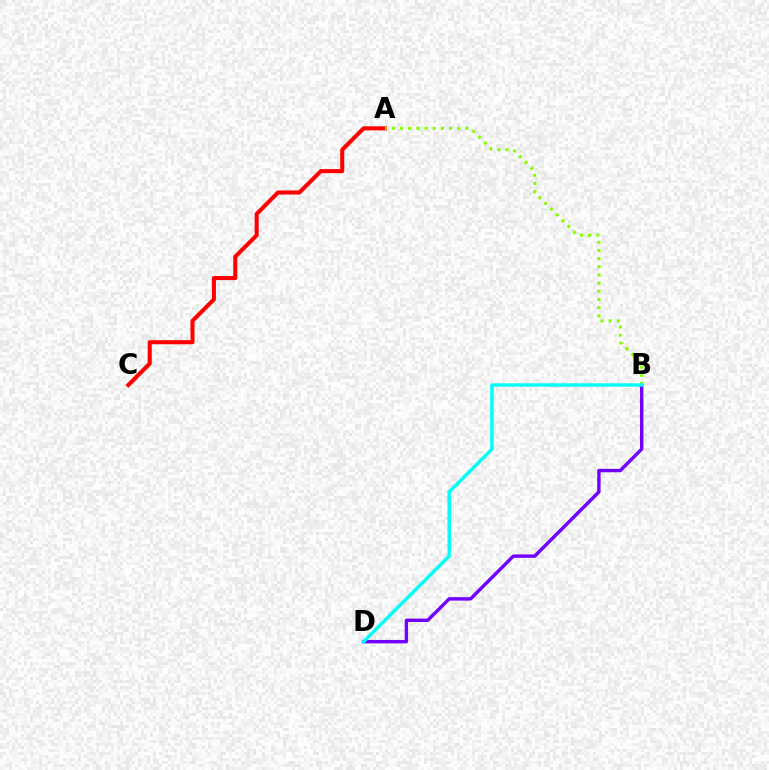{('A', 'C'): [{'color': '#ff0000', 'line_style': 'solid', 'thickness': 2.93}], ('B', 'D'): [{'color': '#7200ff', 'line_style': 'solid', 'thickness': 2.45}, {'color': '#00fff6', 'line_style': 'solid', 'thickness': 2.47}], ('A', 'B'): [{'color': '#84ff00', 'line_style': 'dotted', 'thickness': 2.22}]}